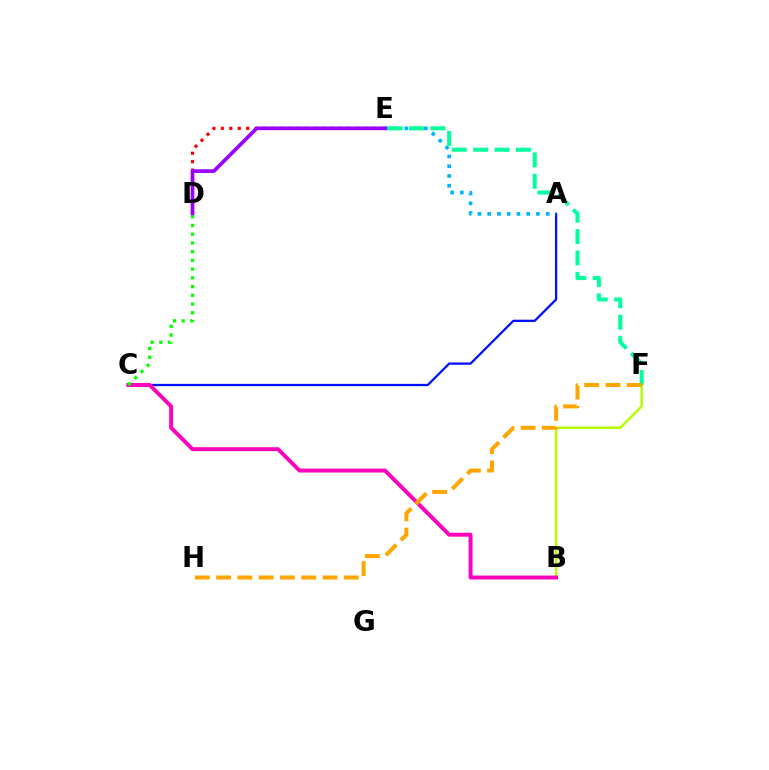{('A', 'C'): [{'color': '#0010ff', 'line_style': 'solid', 'thickness': 1.64}], ('D', 'E'): [{'color': '#ff0000', 'line_style': 'dotted', 'thickness': 2.29}, {'color': '#9b00ff', 'line_style': 'solid', 'thickness': 2.65}], ('B', 'F'): [{'color': '#b3ff00', 'line_style': 'solid', 'thickness': 1.8}], ('B', 'C'): [{'color': '#ff00bd', 'line_style': 'solid', 'thickness': 2.82}], ('A', 'E'): [{'color': '#00b5ff', 'line_style': 'dotted', 'thickness': 2.65}], ('E', 'F'): [{'color': '#00ff9d', 'line_style': 'dashed', 'thickness': 2.91}], ('F', 'H'): [{'color': '#ffa500', 'line_style': 'dashed', 'thickness': 2.89}], ('C', 'D'): [{'color': '#08ff00', 'line_style': 'dotted', 'thickness': 2.37}]}